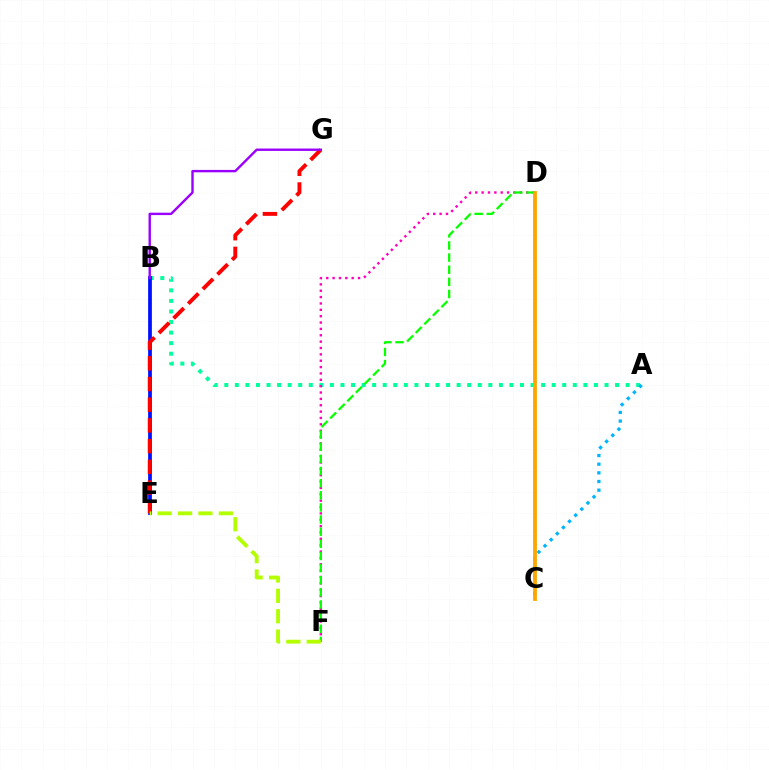{('A', 'B'): [{'color': '#00ff9d', 'line_style': 'dotted', 'thickness': 2.87}], ('A', 'C'): [{'color': '#00b5ff', 'line_style': 'dotted', 'thickness': 2.35}], ('D', 'F'): [{'color': '#ff00bd', 'line_style': 'dotted', 'thickness': 1.73}, {'color': '#08ff00', 'line_style': 'dashed', 'thickness': 1.65}], ('B', 'E'): [{'color': '#0010ff', 'line_style': 'solid', 'thickness': 2.7}], ('E', 'G'): [{'color': '#ff0000', 'line_style': 'dashed', 'thickness': 2.81}], ('B', 'G'): [{'color': '#9b00ff', 'line_style': 'solid', 'thickness': 1.73}], ('C', 'D'): [{'color': '#ffa500', 'line_style': 'solid', 'thickness': 2.73}], ('E', 'F'): [{'color': '#b3ff00', 'line_style': 'dashed', 'thickness': 2.77}]}